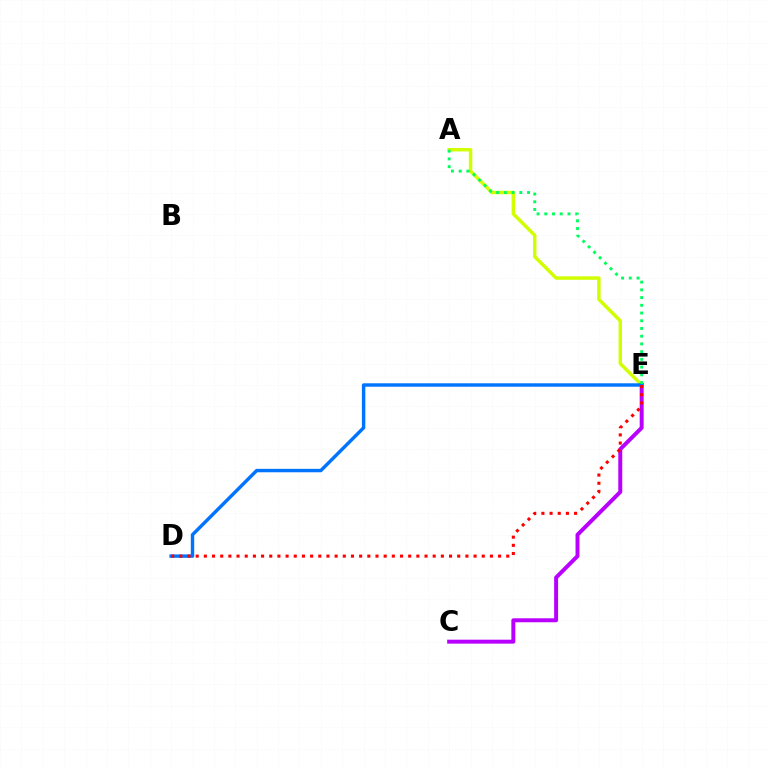{('A', 'E'): [{'color': '#d1ff00', 'line_style': 'solid', 'thickness': 2.49}, {'color': '#00ff5c', 'line_style': 'dotted', 'thickness': 2.1}], ('C', 'E'): [{'color': '#b900ff', 'line_style': 'solid', 'thickness': 2.85}], ('D', 'E'): [{'color': '#0074ff', 'line_style': 'solid', 'thickness': 2.47}, {'color': '#ff0000', 'line_style': 'dotted', 'thickness': 2.22}]}